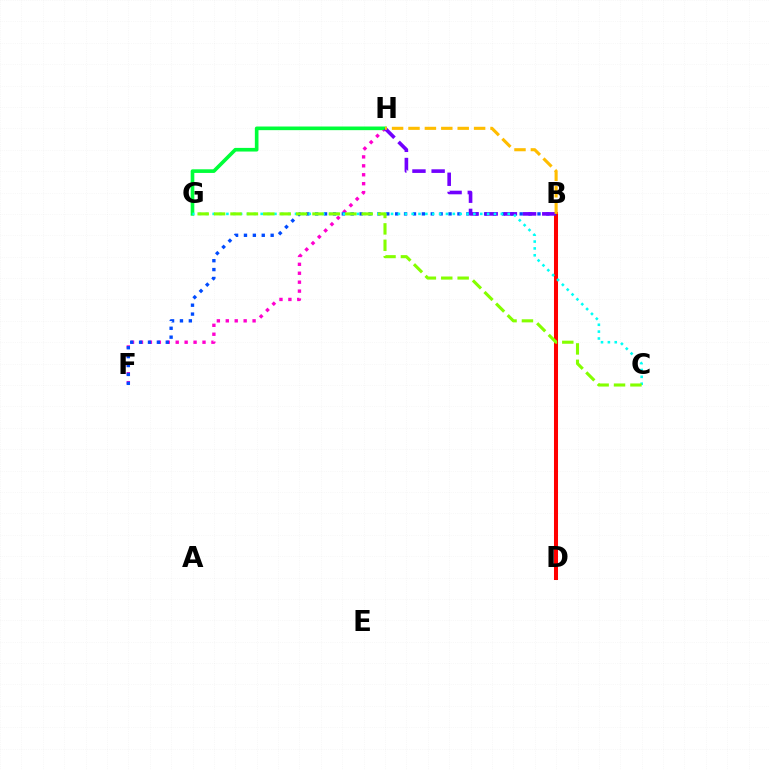{('F', 'H'): [{'color': '#ff00cf', 'line_style': 'dotted', 'thickness': 2.43}], ('G', 'H'): [{'color': '#00ff39', 'line_style': 'solid', 'thickness': 2.62}], ('B', 'D'): [{'color': '#ff0000', 'line_style': 'solid', 'thickness': 2.9}], ('B', 'F'): [{'color': '#004bff', 'line_style': 'dotted', 'thickness': 2.42}], ('B', 'H'): [{'color': '#7200ff', 'line_style': 'dashed', 'thickness': 2.6}, {'color': '#ffbd00', 'line_style': 'dashed', 'thickness': 2.23}], ('C', 'G'): [{'color': '#00fff6', 'line_style': 'dotted', 'thickness': 1.86}, {'color': '#84ff00', 'line_style': 'dashed', 'thickness': 2.23}]}